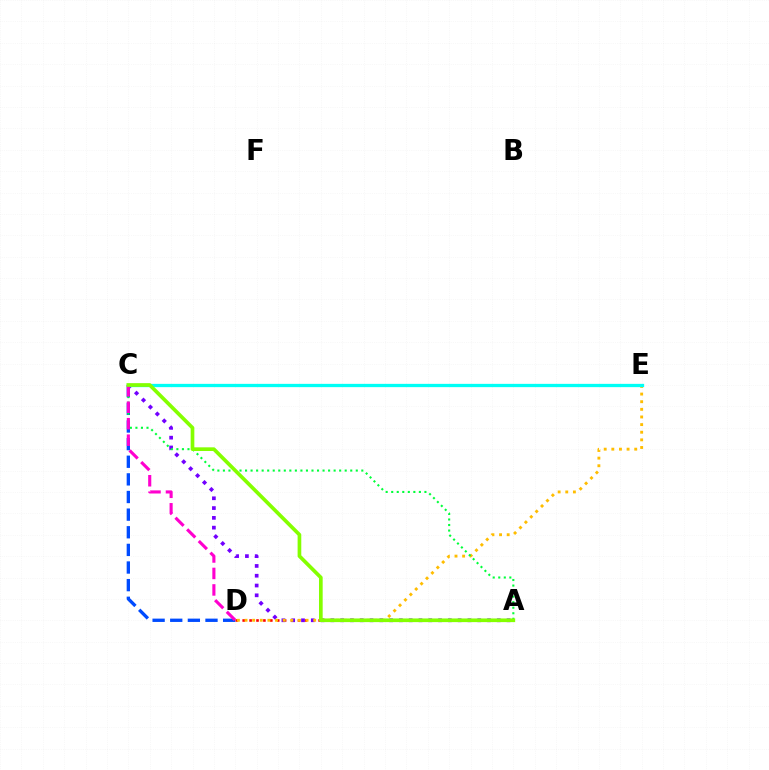{('C', 'D'): [{'color': '#004bff', 'line_style': 'dashed', 'thickness': 2.39}, {'color': '#ff00cf', 'line_style': 'dashed', 'thickness': 2.24}], ('A', 'D'): [{'color': '#ff0000', 'line_style': 'dotted', 'thickness': 1.88}], ('A', 'C'): [{'color': '#7200ff', 'line_style': 'dotted', 'thickness': 2.66}, {'color': '#00ff39', 'line_style': 'dotted', 'thickness': 1.5}, {'color': '#84ff00', 'line_style': 'solid', 'thickness': 2.65}], ('D', 'E'): [{'color': '#ffbd00', 'line_style': 'dotted', 'thickness': 2.07}], ('C', 'E'): [{'color': '#00fff6', 'line_style': 'solid', 'thickness': 2.37}]}